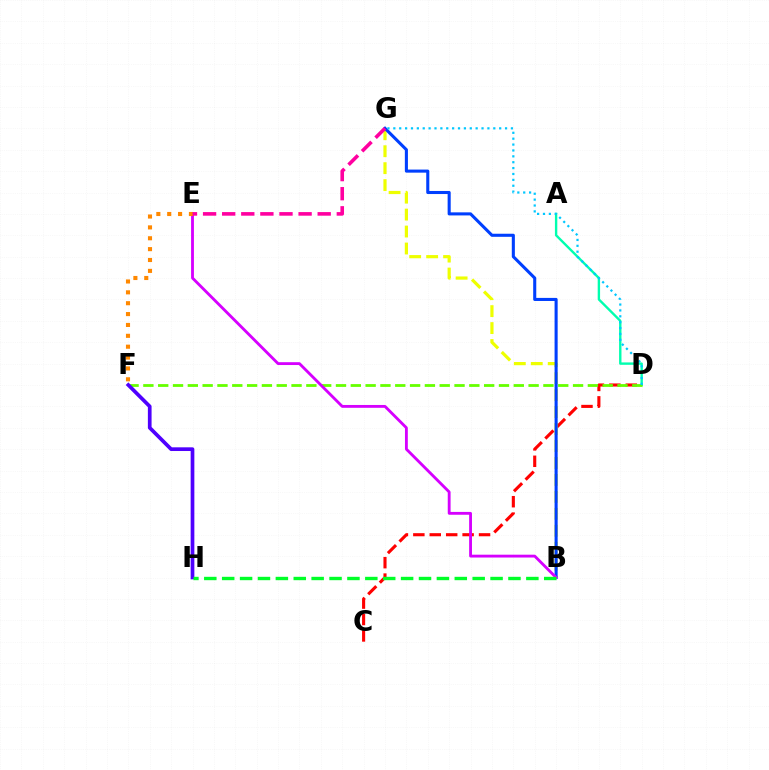{('C', 'D'): [{'color': '#ff0000', 'line_style': 'dashed', 'thickness': 2.23}], ('A', 'D'): [{'color': '#00ffaf', 'line_style': 'solid', 'thickness': 1.72}], ('D', 'F'): [{'color': '#66ff00', 'line_style': 'dashed', 'thickness': 2.01}], ('B', 'G'): [{'color': '#eeff00', 'line_style': 'dashed', 'thickness': 2.3}, {'color': '#003fff', 'line_style': 'solid', 'thickness': 2.21}], ('D', 'G'): [{'color': '#00c7ff', 'line_style': 'dotted', 'thickness': 1.6}], ('F', 'H'): [{'color': '#4f00ff', 'line_style': 'solid', 'thickness': 2.66}], ('B', 'E'): [{'color': '#d600ff', 'line_style': 'solid', 'thickness': 2.04}], ('B', 'H'): [{'color': '#00ff27', 'line_style': 'dashed', 'thickness': 2.43}], ('E', 'F'): [{'color': '#ff8800', 'line_style': 'dotted', 'thickness': 2.95}], ('E', 'G'): [{'color': '#ff00a0', 'line_style': 'dashed', 'thickness': 2.6}]}